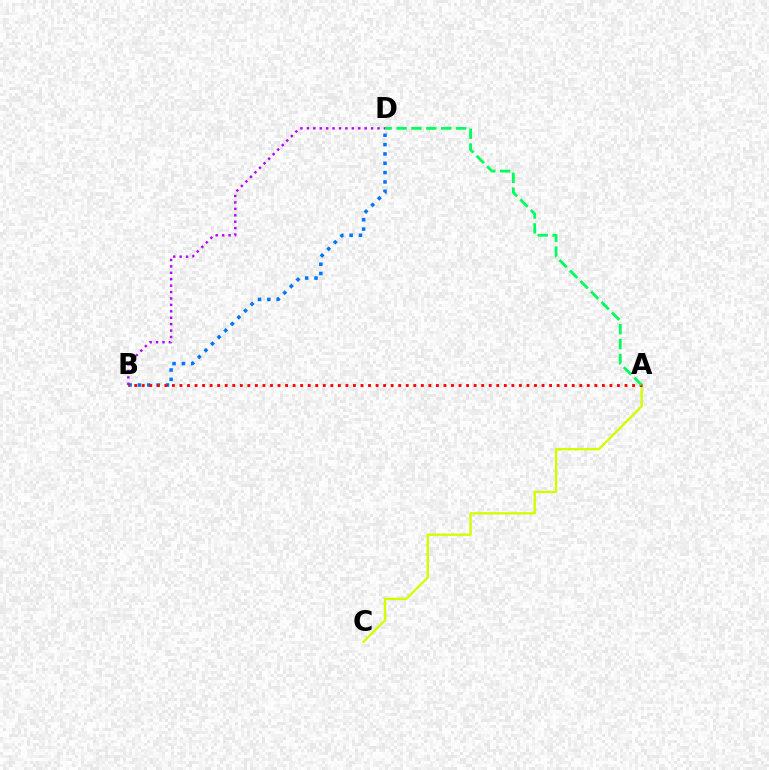{('B', 'D'): [{'color': '#0074ff', 'line_style': 'dotted', 'thickness': 2.54}, {'color': '#b900ff', 'line_style': 'dotted', 'thickness': 1.74}], ('A', 'C'): [{'color': '#d1ff00', 'line_style': 'solid', 'thickness': 1.7}], ('A', 'B'): [{'color': '#ff0000', 'line_style': 'dotted', 'thickness': 2.05}], ('A', 'D'): [{'color': '#00ff5c', 'line_style': 'dashed', 'thickness': 2.02}]}